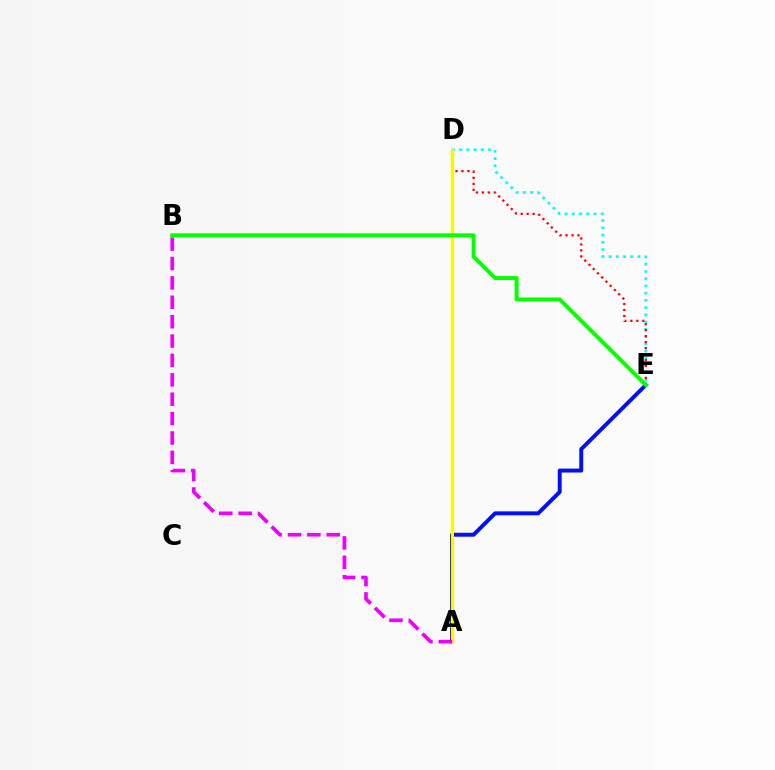{('A', 'E'): [{'color': '#0010ff', 'line_style': 'solid', 'thickness': 2.83}], ('D', 'E'): [{'color': '#00fff6', 'line_style': 'dotted', 'thickness': 1.96}, {'color': '#ff0000', 'line_style': 'dotted', 'thickness': 1.62}], ('A', 'D'): [{'color': '#fcf500', 'line_style': 'solid', 'thickness': 2.16}], ('A', 'B'): [{'color': '#ee00ff', 'line_style': 'dashed', 'thickness': 2.63}], ('B', 'E'): [{'color': '#08ff00', 'line_style': 'solid', 'thickness': 2.83}]}